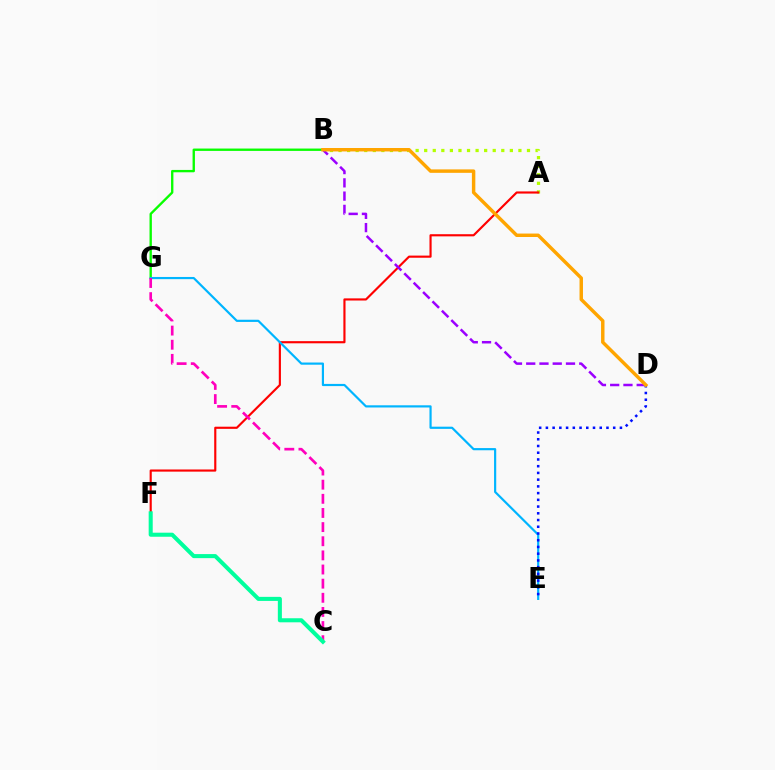{('A', 'B'): [{'color': '#b3ff00', 'line_style': 'dotted', 'thickness': 2.33}], ('A', 'F'): [{'color': '#ff0000', 'line_style': 'solid', 'thickness': 1.55}], ('B', 'D'): [{'color': '#9b00ff', 'line_style': 'dashed', 'thickness': 1.8}, {'color': '#ffa500', 'line_style': 'solid', 'thickness': 2.48}], ('B', 'G'): [{'color': '#08ff00', 'line_style': 'solid', 'thickness': 1.7}], ('E', 'G'): [{'color': '#00b5ff', 'line_style': 'solid', 'thickness': 1.57}], ('C', 'G'): [{'color': '#ff00bd', 'line_style': 'dashed', 'thickness': 1.92}], ('C', 'F'): [{'color': '#00ff9d', 'line_style': 'solid', 'thickness': 2.92}], ('D', 'E'): [{'color': '#0010ff', 'line_style': 'dotted', 'thickness': 1.83}]}